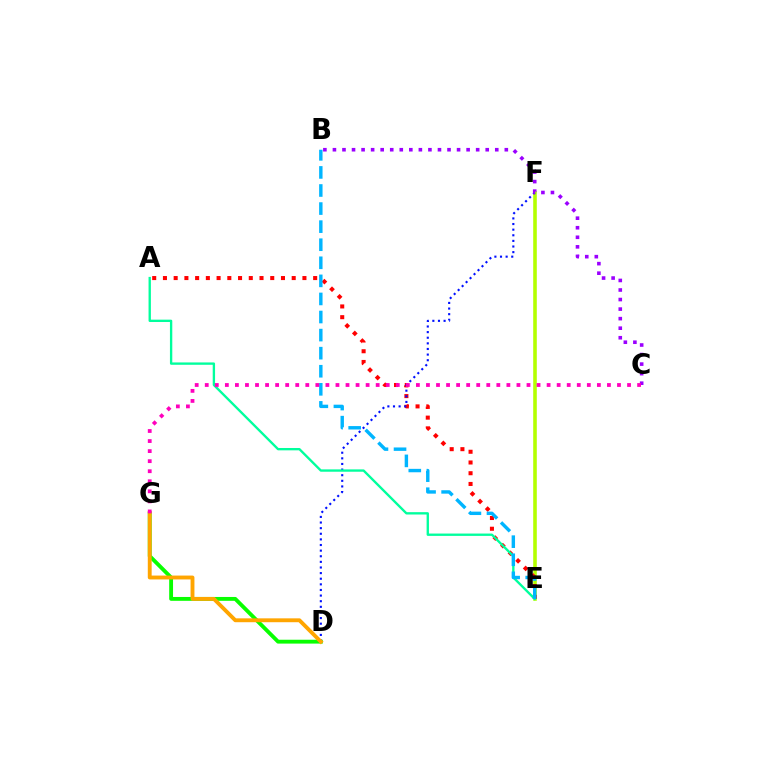{('D', 'G'): [{'color': '#08ff00', 'line_style': 'solid', 'thickness': 2.78}, {'color': '#ffa500', 'line_style': 'solid', 'thickness': 2.78}], ('E', 'F'): [{'color': '#b3ff00', 'line_style': 'solid', 'thickness': 2.58}], ('A', 'E'): [{'color': '#ff0000', 'line_style': 'dotted', 'thickness': 2.92}, {'color': '#00ff9d', 'line_style': 'solid', 'thickness': 1.69}], ('D', 'F'): [{'color': '#0010ff', 'line_style': 'dotted', 'thickness': 1.53}], ('B', 'C'): [{'color': '#9b00ff', 'line_style': 'dotted', 'thickness': 2.59}], ('B', 'E'): [{'color': '#00b5ff', 'line_style': 'dashed', 'thickness': 2.46}], ('C', 'G'): [{'color': '#ff00bd', 'line_style': 'dotted', 'thickness': 2.73}]}